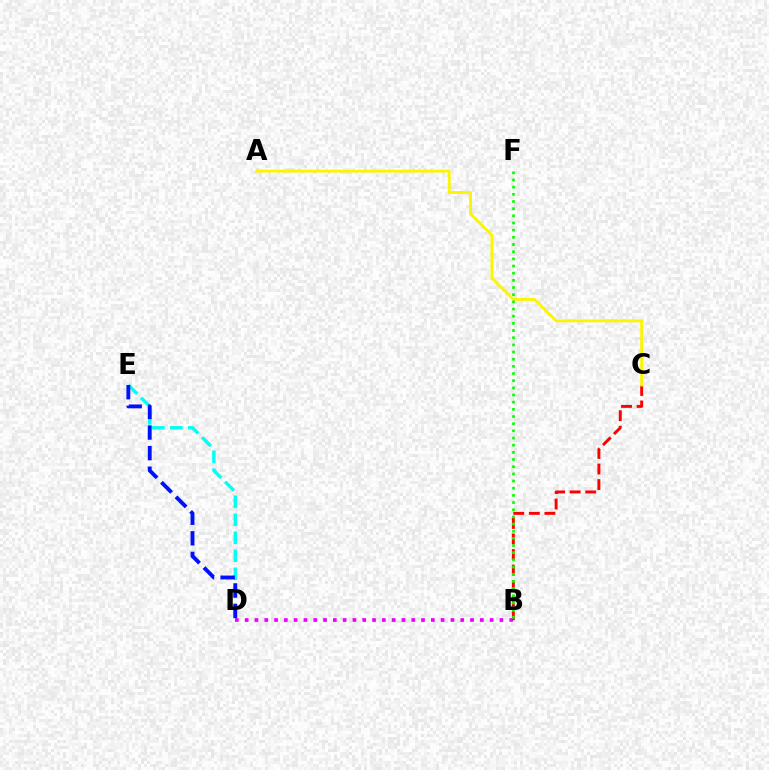{('B', 'C'): [{'color': '#ff0000', 'line_style': 'dashed', 'thickness': 2.11}], ('D', 'E'): [{'color': '#00fff6', 'line_style': 'dashed', 'thickness': 2.44}, {'color': '#0010ff', 'line_style': 'dashed', 'thickness': 2.8}], ('B', 'D'): [{'color': '#ee00ff', 'line_style': 'dotted', 'thickness': 2.66}], ('A', 'C'): [{'color': '#fcf500', 'line_style': 'solid', 'thickness': 2.07}], ('B', 'F'): [{'color': '#08ff00', 'line_style': 'dotted', 'thickness': 1.95}]}